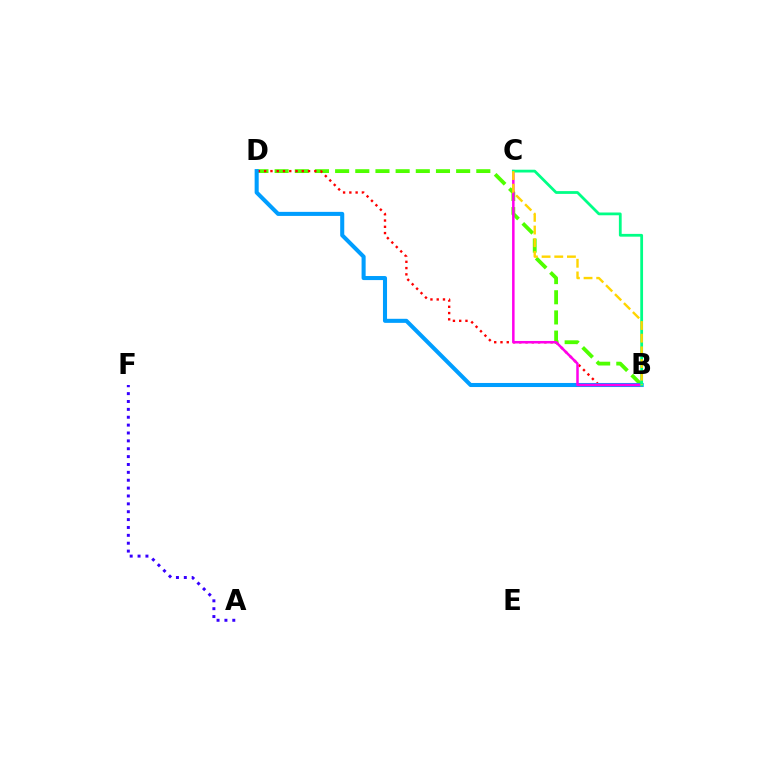{('B', 'D'): [{'color': '#4fff00', 'line_style': 'dashed', 'thickness': 2.74}, {'color': '#ff0000', 'line_style': 'dotted', 'thickness': 1.7}, {'color': '#009eff', 'line_style': 'solid', 'thickness': 2.92}], ('A', 'F'): [{'color': '#3700ff', 'line_style': 'dotted', 'thickness': 2.14}], ('B', 'C'): [{'color': '#ff00ed', 'line_style': 'solid', 'thickness': 1.81}, {'color': '#00ff86', 'line_style': 'solid', 'thickness': 2.0}, {'color': '#ffd500', 'line_style': 'dashed', 'thickness': 1.72}]}